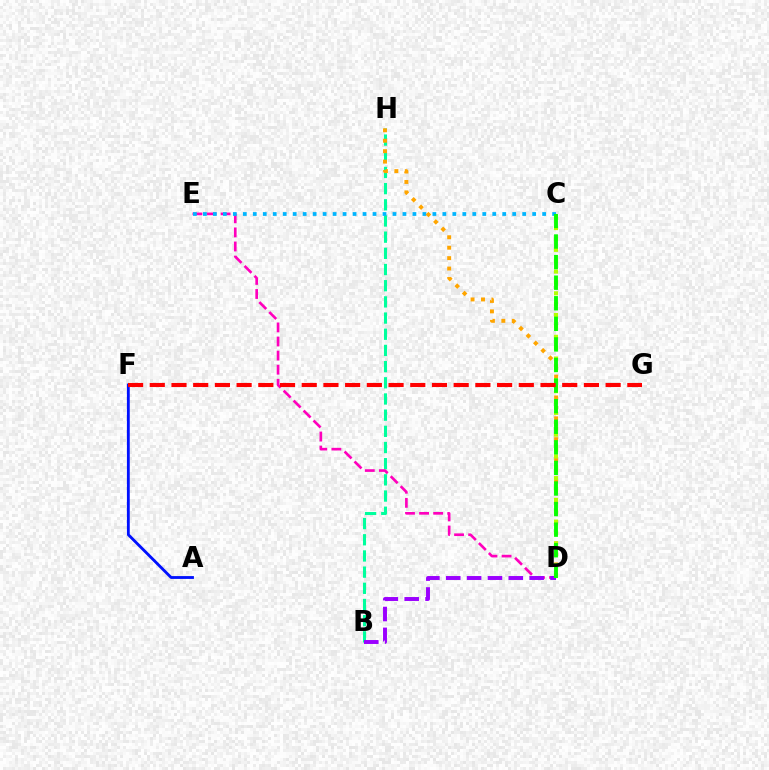{('B', 'H'): [{'color': '#00ff9d', 'line_style': 'dashed', 'thickness': 2.2}], ('D', 'E'): [{'color': '#ff00bd', 'line_style': 'dashed', 'thickness': 1.91}], ('B', 'D'): [{'color': '#9b00ff', 'line_style': 'dashed', 'thickness': 2.83}], ('A', 'F'): [{'color': '#0010ff', 'line_style': 'solid', 'thickness': 2.04}], ('C', 'E'): [{'color': '#00b5ff', 'line_style': 'dotted', 'thickness': 2.71}], ('D', 'H'): [{'color': '#ffa500', 'line_style': 'dotted', 'thickness': 2.83}], ('C', 'D'): [{'color': '#b3ff00', 'line_style': 'dotted', 'thickness': 2.95}, {'color': '#08ff00', 'line_style': 'dashed', 'thickness': 2.8}], ('F', 'G'): [{'color': '#ff0000', 'line_style': 'dashed', 'thickness': 2.95}]}